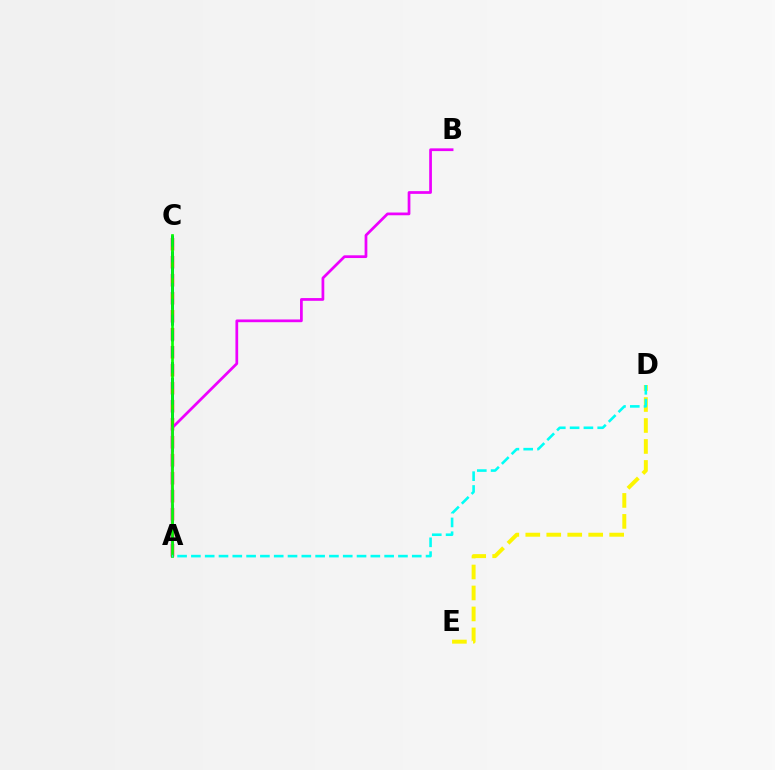{('D', 'E'): [{'color': '#fcf500', 'line_style': 'dashed', 'thickness': 2.85}], ('A', 'C'): [{'color': '#ff0000', 'line_style': 'dashed', 'thickness': 2.44}, {'color': '#0010ff', 'line_style': 'dashed', 'thickness': 2.15}, {'color': '#08ff00', 'line_style': 'solid', 'thickness': 1.93}], ('A', 'B'): [{'color': '#ee00ff', 'line_style': 'solid', 'thickness': 1.97}], ('A', 'D'): [{'color': '#00fff6', 'line_style': 'dashed', 'thickness': 1.88}]}